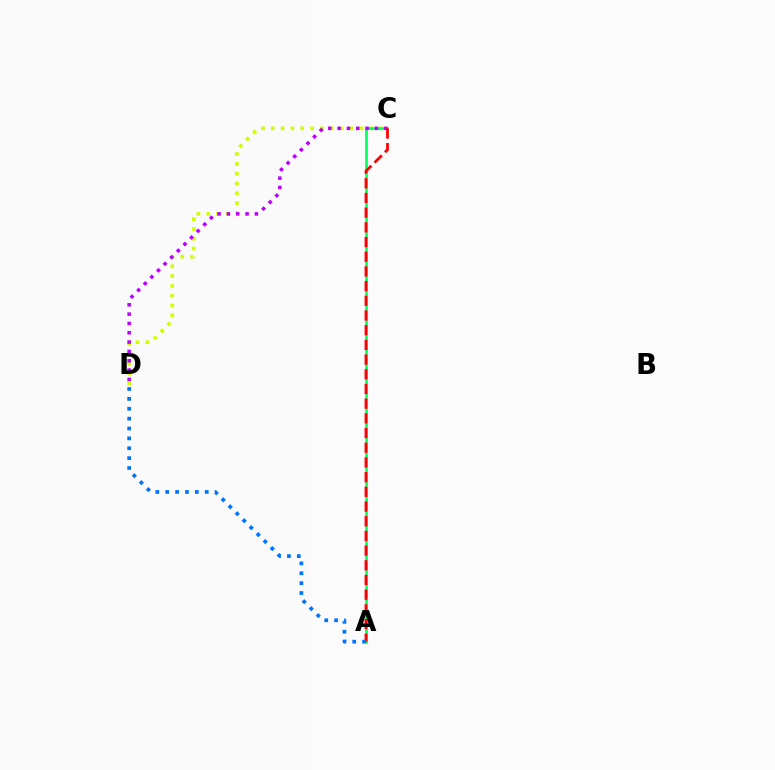{('C', 'D'): [{'color': '#d1ff00', 'line_style': 'dotted', 'thickness': 2.67}, {'color': '#b900ff', 'line_style': 'dotted', 'thickness': 2.53}], ('A', 'C'): [{'color': '#00ff5c', 'line_style': 'solid', 'thickness': 1.86}, {'color': '#ff0000', 'line_style': 'dashed', 'thickness': 2.0}], ('A', 'D'): [{'color': '#0074ff', 'line_style': 'dotted', 'thickness': 2.68}]}